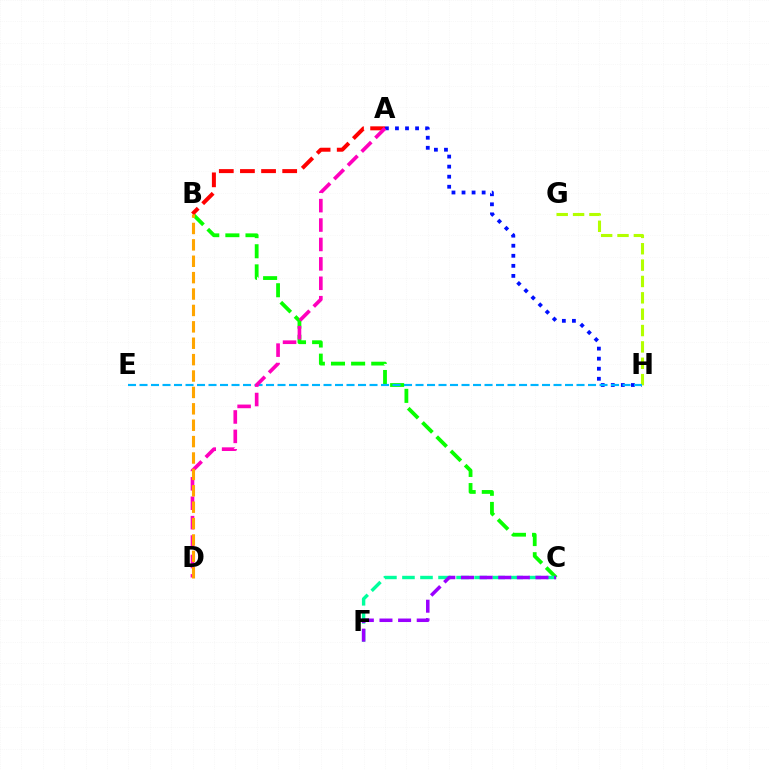{('B', 'C'): [{'color': '#08ff00', 'line_style': 'dashed', 'thickness': 2.73}], ('C', 'F'): [{'color': '#00ff9d', 'line_style': 'dashed', 'thickness': 2.45}, {'color': '#9b00ff', 'line_style': 'dashed', 'thickness': 2.53}], ('A', 'B'): [{'color': '#ff0000', 'line_style': 'dashed', 'thickness': 2.87}], ('A', 'H'): [{'color': '#0010ff', 'line_style': 'dotted', 'thickness': 2.73}], ('G', 'H'): [{'color': '#b3ff00', 'line_style': 'dashed', 'thickness': 2.22}], ('E', 'H'): [{'color': '#00b5ff', 'line_style': 'dashed', 'thickness': 1.56}], ('A', 'D'): [{'color': '#ff00bd', 'line_style': 'dashed', 'thickness': 2.64}], ('B', 'D'): [{'color': '#ffa500', 'line_style': 'dashed', 'thickness': 2.23}]}